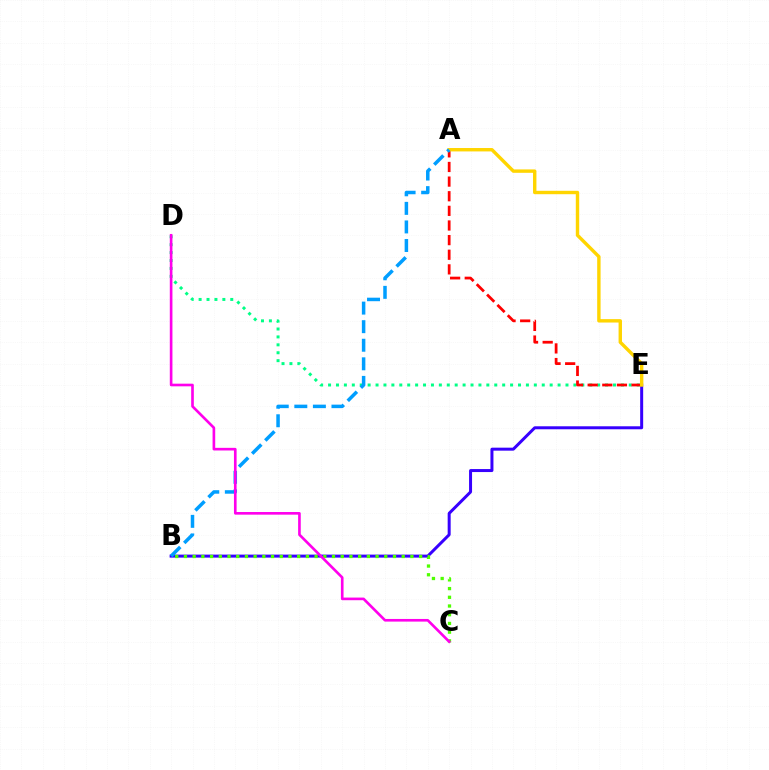{('D', 'E'): [{'color': '#00ff86', 'line_style': 'dotted', 'thickness': 2.15}], ('A', 'E'): [{'color': '#ff0000', 'line_style': 'dashed', 'thickness': 1.99}, {'color': '#ffd500', 'line_style': 'solid', 'thickness': 2.45}], ('B', 'E'): [{'color': '#3700ff', 'line_style': 'solid', 'thickness': 2.16}], ('A', 'B'): [{'color': '#009eff', 'line_style': 'dashed', 'thickness': 2.52}], ('B', 'C'): [{'color': '#4fff00', 'line_style': 'dotted', 'thickness': 2.37}], ('C', 'D'): [{'color': '#ff00ed', 'line_style': 'solid', 'thickness': 1.91}]}